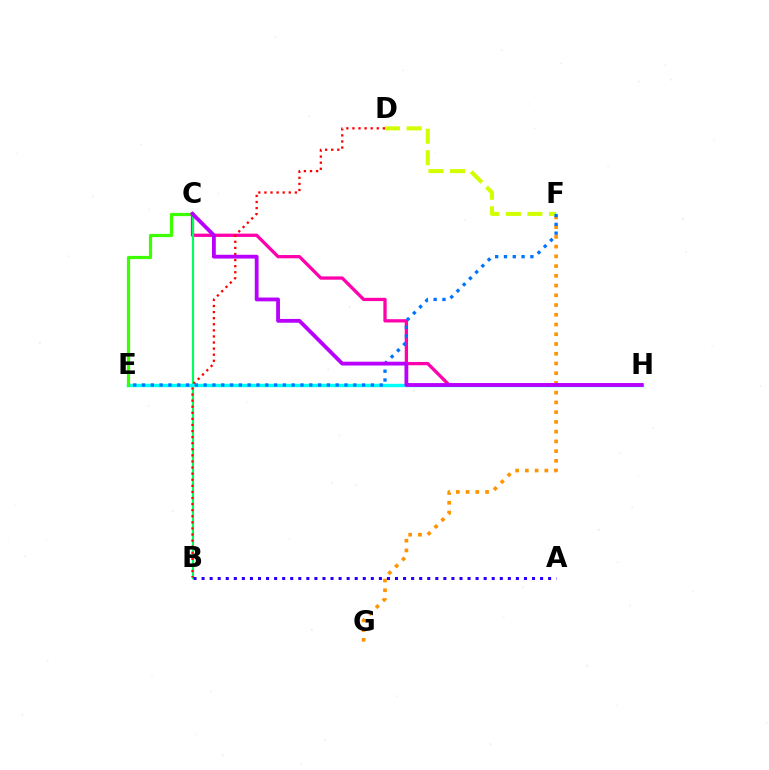{('F', 'G'): [{'color': '#ff9400', 'line_style': 'dotted', 'thickness': 2.65}], ('C', 'H'): [{'color': '#ff00ac', 'line_style': 'solid', 'thickness': 2.36}, {'color': '#b900ff', 'line_style': 'solid', 'thickness': 2.74}], ('B', 'C'): [{'color': '#00ff5c', 'line_style': 'solid', 'thickness': 1.57}], ('B', 'D'): [{'color': '#ff0000', 'line_style': 'dotted', 'thickness': 1.65}], ('E', 'H'): [{'color': '#00fff6', 'line_style': 'solid', 'thickness': 2.44}], ('D', 'F'): [{'color': '#d1ff00', 'line_style': 'dashed', 'thickness': 2.93}], ('E', 'F'): [{'color': '#0074ff', 'line_style': 'dotted', 'thickness': 2.39}], ('A', 'B'): [{'color': '#2500ff', 'line_style': 'dotted', 'thickness': 2.19}], ('C', 'E'): [{'color': '#3dff00', 'line_style': 'solid', 'thickness': 2.32}]}